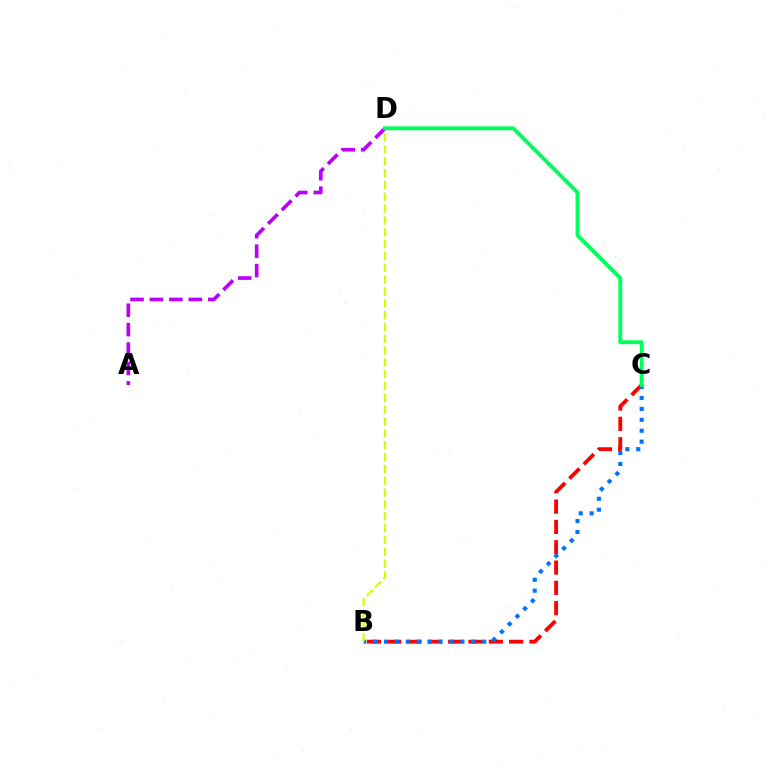{('B', 'C'): [{'color': '#ff0000', 'line_style': 'dashed', 'thickness': 2.76}, {'color': '#0074ff', 'line_style': 'dotted', 'thickness': 2.97}], ('A', 'D'): [{'color': '#b900ff', 'line_style': 'dashed', 'thickness': 2.64}], ('B', 'D'): [{'color': '#d1ff00', 'line_style': 'dashed', 'thickness': 1.61}], ('C', 'D'): [{'color': '#00ff5c', 'line_style': 'solid', 'thickness': 2.8}]}